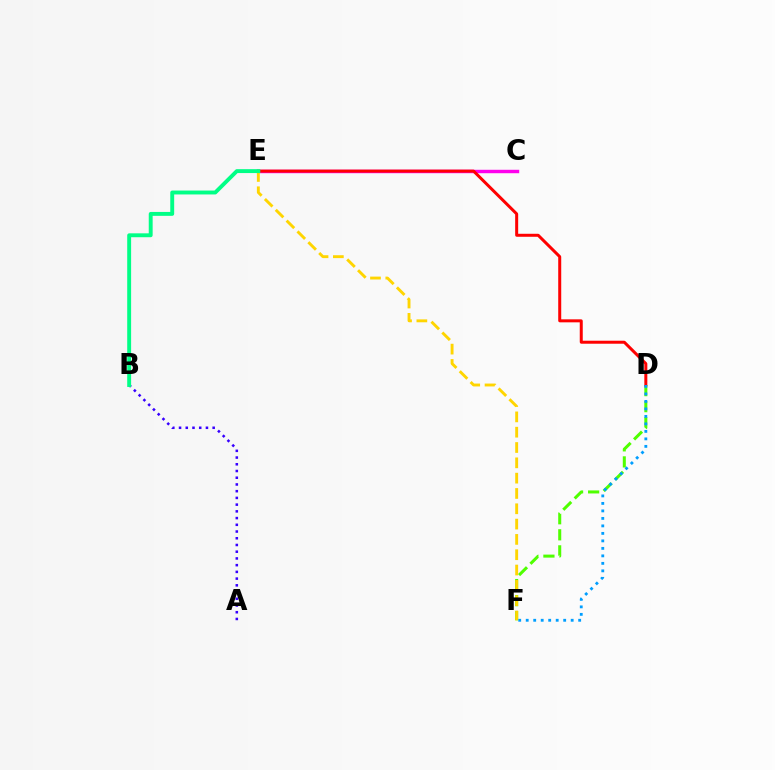{('A', 'B'): [{'color': '#3700ff', 'line_style': 'dotted', 'thickness': 1.83}], ('C', 'E'): [{'color': '#ff00ed', 'line_style': 'solid', 'thickness': 2.47}], ('D', 'F'): [{'color': '#4fff00', 'line_style': 'dashed', 'thickness': 2.18}, {'color': '#009eff', 'line_style': 'dotted', 'thickness': 2.04}], ('E', 'F'): [{'color': '#ffd500', 'line_style': 'dashed', 'thickness': 2.08}], ('D', 'E'): [{'color': '#ff0000', 'line_style': 'solid', 'thickness': 2.16}], ('B', 'E'): [{'color': '#00ff86', 'line_style': 'solid', 'thickness': 2.81}]}